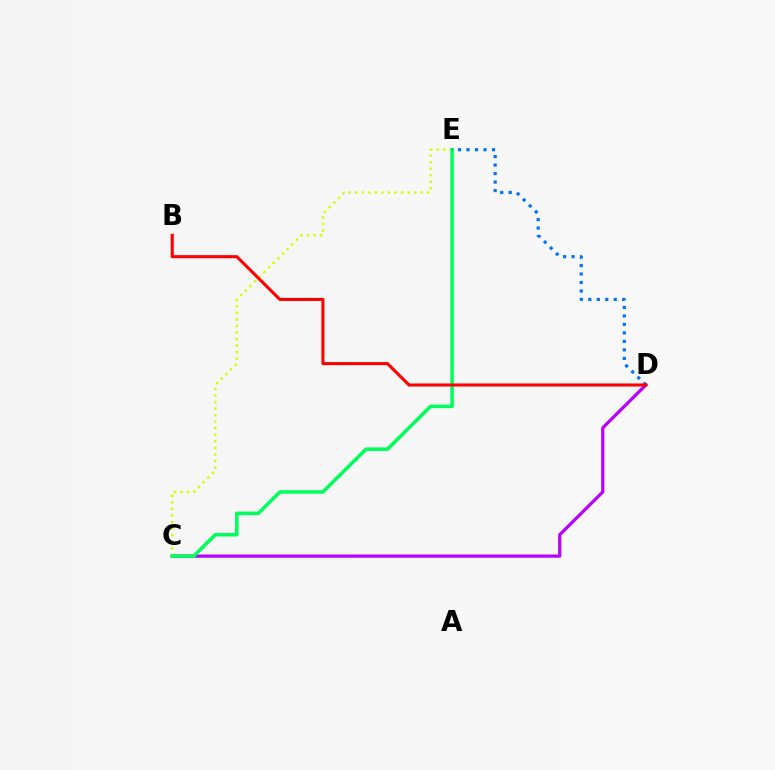{('C', 'D'): [{'color': '#b900ff', 'line_style': 'solid', 'thickness': 2.31}], ('C', 'E'): [{'color': '#d1ff00', 'line_style': 'dotted', 'thickness': 1.78}, {'color': '#00ff5c', 'line_style': 'solid', 'thickness': 2.55}], ('D', 'E'): [{'color': '#0074ff', 'line_style': 'dotted', 'thickness': 2.31}], ('B', 'D'): [{'color': '#ff0000', 'line_style': 'solid', 'thickness': 2.21}]}